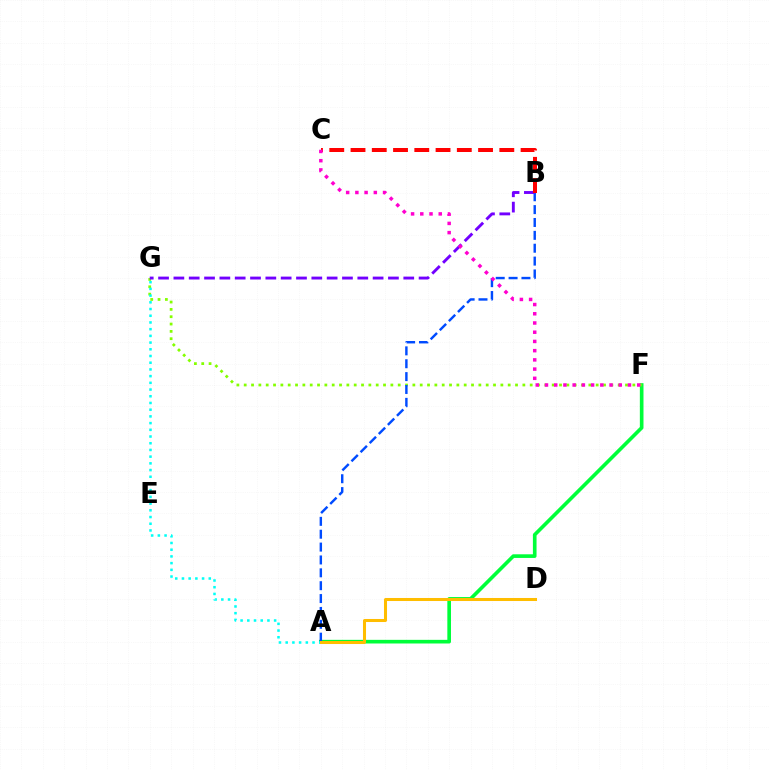{('A', 'F'): [{'color': '#00ff39', 'line_style': 'solid', 'thickness': 2.62}], ('F', 'G'): [{'color': '#84ff00', 'line_style': 'dotted', 'thickness': 1.99}], ('A', 'B'): [{'color': '#004bff', 'line_style': 'dashed', 'thickness': 1.75}], ('B', 'G'): [{'color': '#7200ff', 'line_style': 'dashed', 'thickness': 2.08}], ('A', 'G'): [{'color': '#00fff6', 'line_style': 'dotted', 'thickness': 1.82}], ('A', 'D'): [{'color': '#ffbd00', 'line_style': 'solid', 'thickness': 2.18}], ('B', 'C'): [{'color': '#ff0000', 'line_style': 'dashed', 'thickness': 2.89}], ('C', 'F'): [{'color': '#ff00cf', 'line_style': 'dotted', 'thickness': 2.51}]}